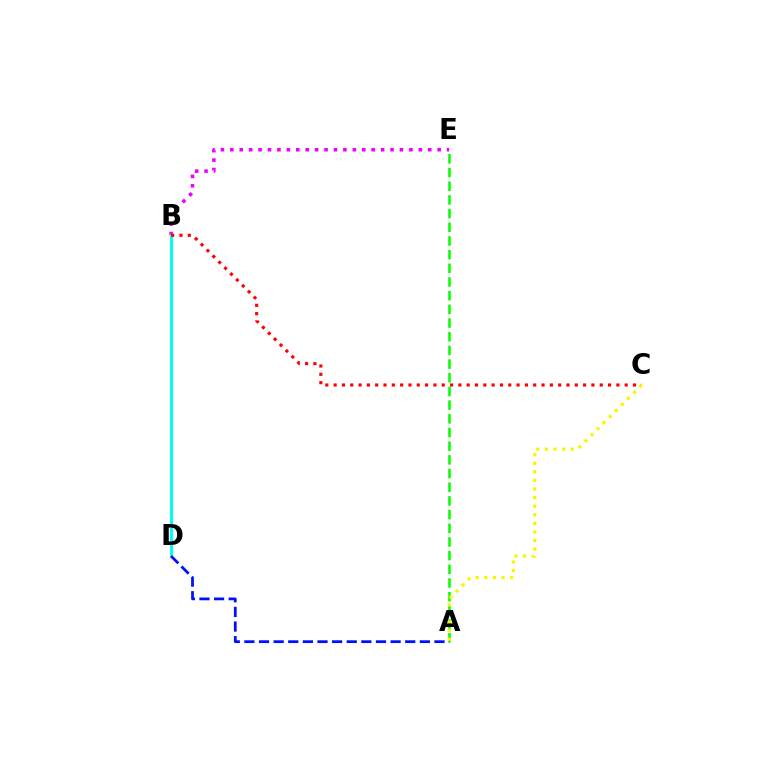{('B', 'E'): [{'color': '#ee00ff', 'line_style': 'dotted', 'thickness': 2.56}], ('B', 'D'): [{'color': '#00fff6', 'line_style': 'solid', 'thickness': 2.15}], ('B', 'C'): [{'color': '#ff0000', 'line_style': 'dotted', 'thickness': 2.26}], ('A', 'E'): [{'color': '#08ff00', 'line_style': 'dashed', 'thickness': 1.86}], ('A', 'D'): [{'color': '#0010ff', 'line_style': 'dashed', 'thickness': 1.99}], ('A', 'C'): [{'color': '#fcf500', 'line_style': 'dotted', 'thickness': 2.33}]}